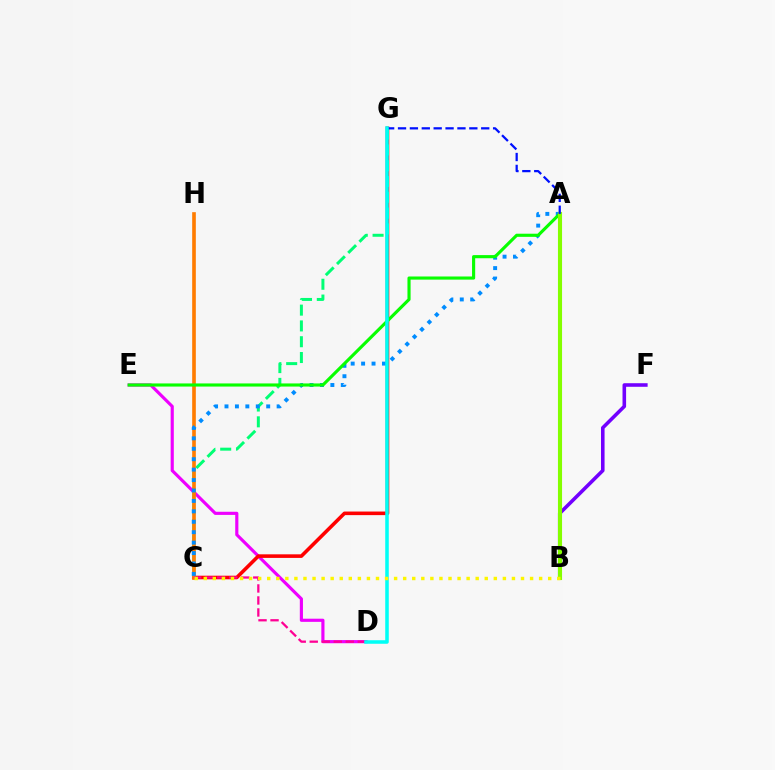{('D', 'E'): [{'color': '#ee00ff', 'line_style': 'solid', 'thickness': 2.27}], ('C', 'G'): [{'color': '#ff0000', 'line_style': 'solid', 'thickness': 2.58}, {'color': '#00ff74', 'line_style': 'dashed', 'thickness': 2.15}], ('C', 'H'): [{'color': '#ff7c00', 'line_style': 'solid', 'thickness': 2.63}], ('A', 'C'): [{'color': '#008cff', 'line_style': 'dotted', 'thickness': 2.83}], ('A', 'E'): [{'color': '#08ff00', 'line_style': 'solid', 'thickness': 2.26}], ('B', 'F'): [{'color': '#7200ff', 'line_style': 'solid', 'thickness': 2.58}], ('A', 'B'): [{'color': '#84ff00', 'line_style': 'solid', 'thickness': 2.95}], ('A', 'G'): [{'color': '#0010ff', 'line_style': 'dashed', 'thickness': 1.61}], ('C', 'D'): [{'color': '#ff0094', 'line_style': 'dashed', 'thickness': 1.63}], ('D', 'G'): [{'color': '#00fff6', 'line_style': 'solid', 'thickness': 2.55}], ('B', 'C'): [{'color': '#fcf500', 'line_style': 'dotted', 'thickness': 2.46}]}